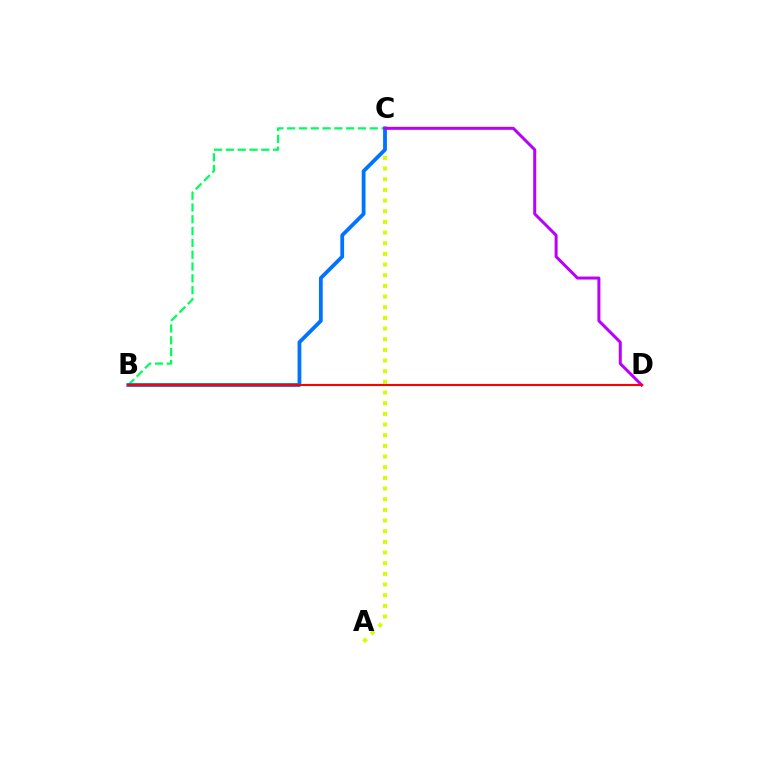{('A', 'C'): [{'color': '#d1ff00', 'line_style': 'dotted', 'thickness': 2.9}], ('B', 'C'): [{'color': '#00ff5c', 'line_style': 'dashed', 'thickness': 1.6}, {'color': '#0074ff', 'line_style': 'solid', 'thickness': 2.74}], ('C', 'D'): [{'color': '#b900ff', 'line_style': 'solid', 'thickness': 2.15}], ('B', 'D'): [{'color': '#ff0000', 'line_style': 'solid', 'thickness': 1.51}]}